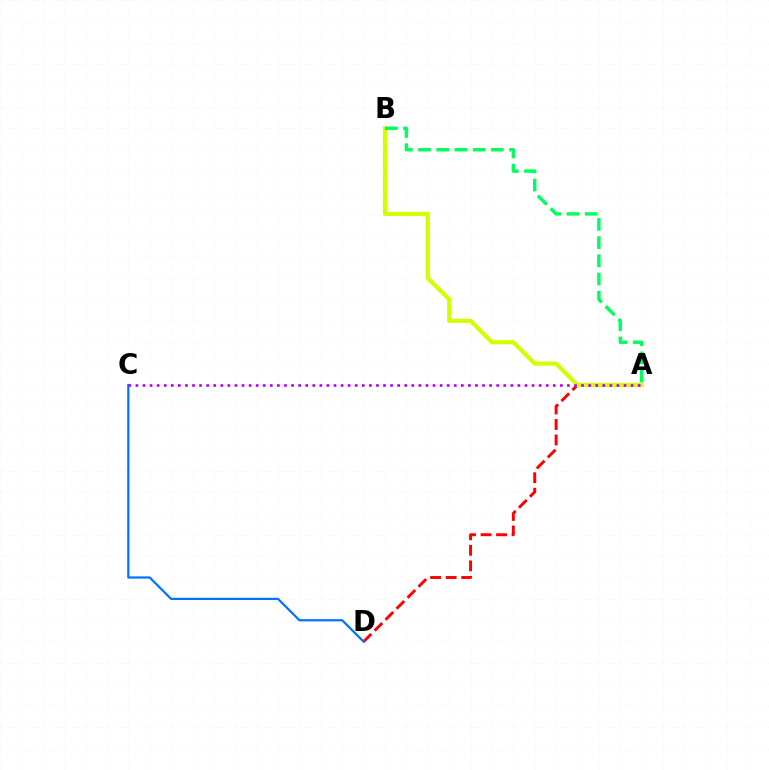{('A', 'D'): [{'color': '#ff0000', 'line_style': 'dashed', 'thickness': 2.11}], ('A', 'B'): [{'color': '#d1ff00', 'line_style': 'solid', 'thickness': 2.98}, {'color': '#00ff5c', 'line_style': 'dashed', 'thickness': 2.47}], ('C', 'D'): [{'color': '#0074ff', 'line_style': 'solid', 'thickness': 1.61}], ('A', 'C'): [{'color': '#b900ff', 'line_style': 'dotted', 'thickness': 1.92}]}